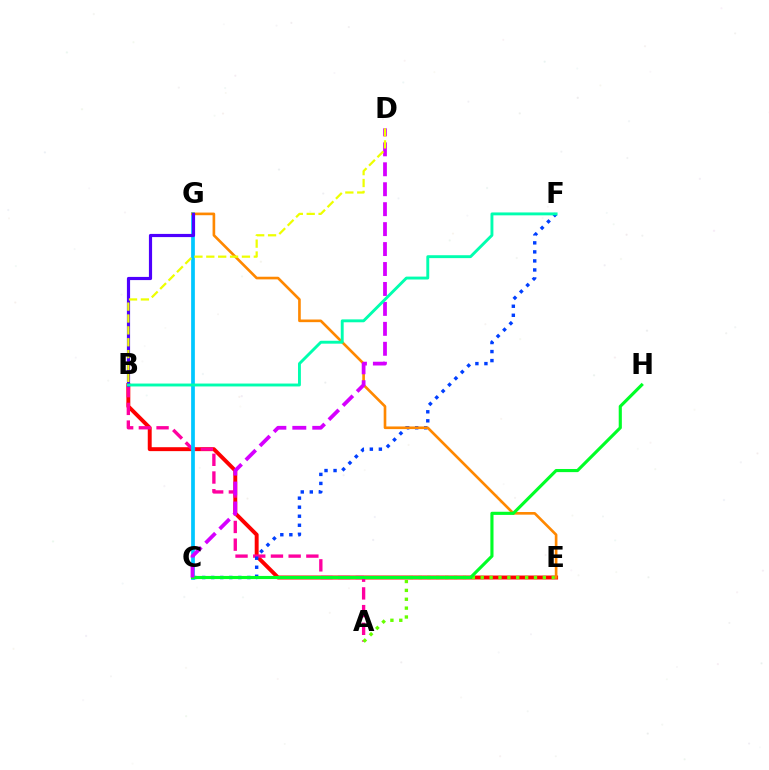{('B', 'E'): [{'color': '#ff0000', 'line_style': 'solid', 'thickness': 2.83}], ('A', 'B'): [{'color': '#ff00a0', 'line_style': 'dashed', 'thickness': 2.41}], ('C', 'F'): [{'color': '#003fff', 'line_style': 'dotted', 'thickness': 2.45}], ('A', 'E'): [{'color': '#66ff00', 'line_style': 'dotted', 'thickness': 2.41}], ('C', 'G'): [{'color': '#00c7ff', 'line_style': 'solid', 'thickness': 2.68}], ('E', 'G'): [{'color': '#ff8800', 'line_style': 'solid', 'thickness': 1.9}], ('C', 'H'): [{'color': '#00ff27', 'line_style': 'solid', 'thickness': 2.26}], ('B', 'G'): [{'color': '#4f00ff', 'line_style': 'solid', 'thickness': 2.28}], ('C', 'D'): [{'color': '#d600ff', 'line_style': 'dashed', 'thickness': 2.71}], ('B', 'D'): [{'color': '#eeff00', 'line_style': 'dashed', 'thickness': 1.61}], ('B', 'F'): [{'color': '#00ffaf', 'line_style': 'solid', 'thickness': 2.09}]}